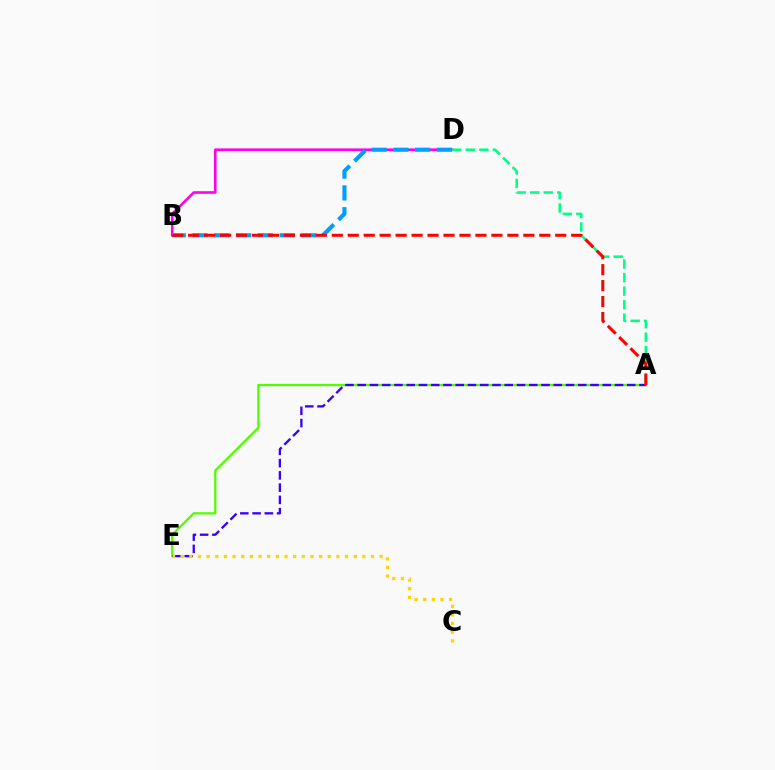{('B', 'D'): [{'color': '#ff00ed', 'line_style': 'solid', 'thickness': 1.89}, {'color': '#009eff', 'line_style': 'dashed', 'thickness': 2.96}], ('A', 'D'): [{'color': '#00ff86', 'line_style': 'dashed', 'thickness': 1.84}], ('A', 'E'): [{'color': '#4fff00', 'line_style': 'solid', 'thickness': 1.64}, {'color': '#3700ff', 'line_style': 'dashed', 'thickness': 1.66}], ('A', 'B'): [{'color': '#ff0000', 'line_style': 'dashed', 'thickness': 2.17}], ('C', 'E'): [{'color': '#ffd500', 'line_style': 'dotted', 'thickness': 2.35}]}